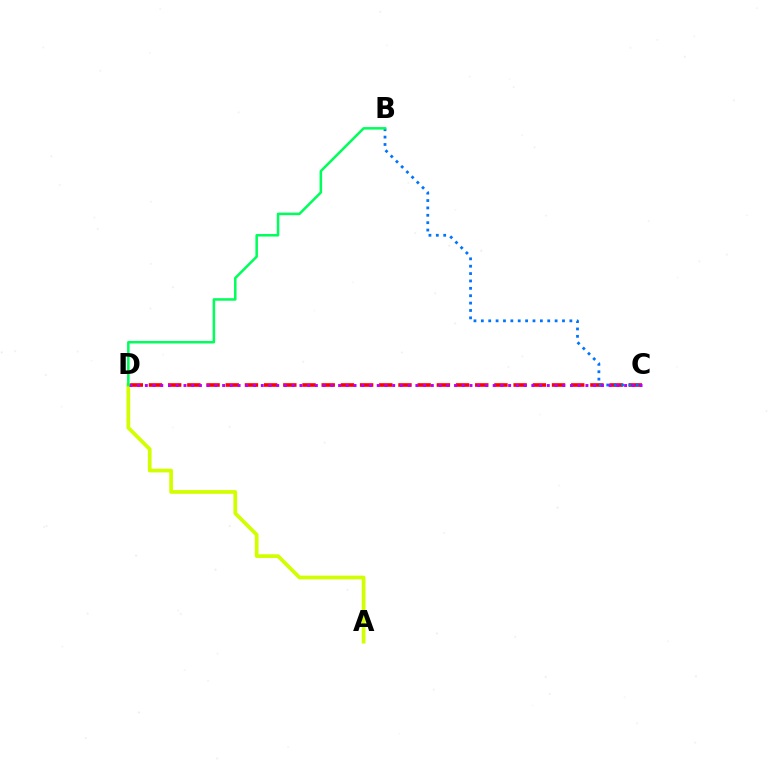{('C', 'D'): [{'color': '#ff0000', 'line_style': 'dashed', 'thickness': 2.61}, {'color': '#b900ff', 'line_style': 'dotted', 'thickness': 2.1}], ('B', 'C'): [{'color': '#0074ff', 'line_style': 'dotted', 'thickness': 2.0}], ('A', 'D'): [{'color': '#d1ff00', 'line_style': 'solid', 'thickness': 2.68}], ('B', 'D'): [{'color': '#00ff5c', 'line_style': 'solid', 'thickness': 1.82}]}